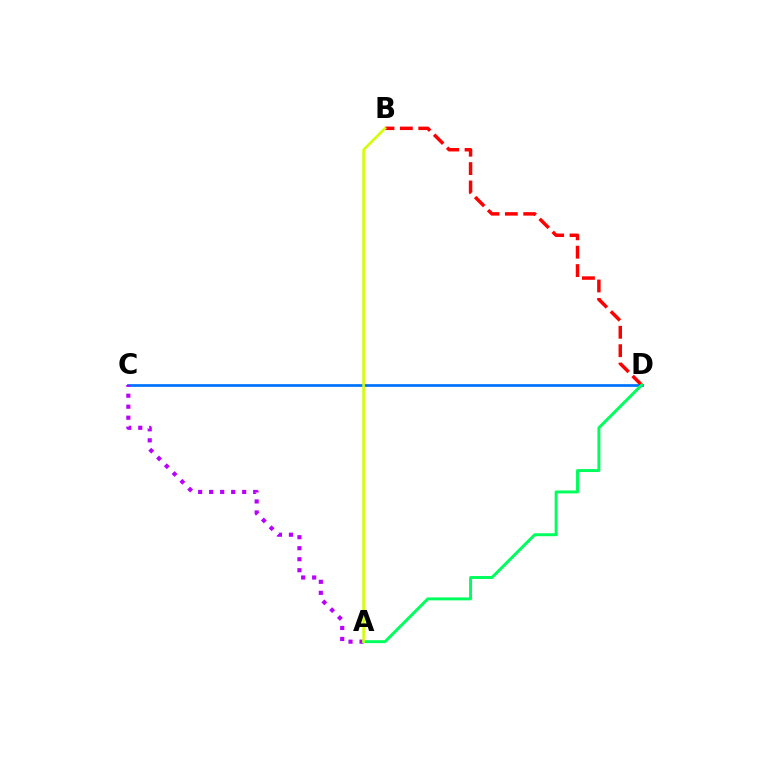{('C', 'D'): [{'color': '#0074ff', 'line_style': 'solid', 'thickness': 1.97}], ('A', 'C'): [{'color': '#b900ff', 'line_style': 'dotted', 'thickness': 2.99}], ('B', 'D'): [{'color': '#ff0000', 'line_style': 'dashed', 'thickness': 2.5}], ('A', 'D'): [{'color': '#00ff5c', 'line_style': 'solid', 'thickness': 2.13}], ('A', 'B'): [{'color': '#d1ff00', 'line_style': 'solid', 'thickness': 1.84}]}